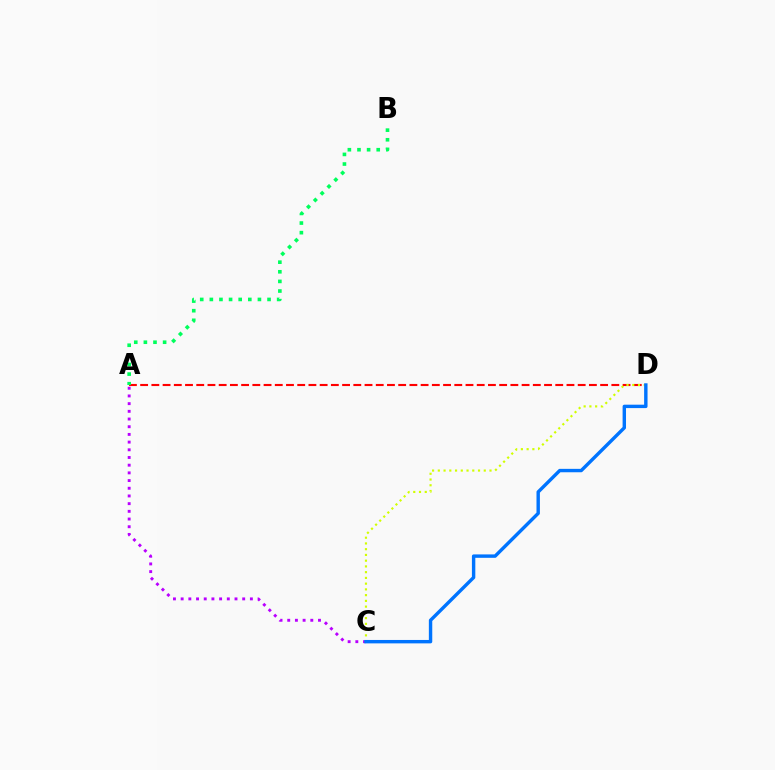{('A', 'C'): [{'color': '#b900ff', 'line_style': 'dotted', 'thickness': 2.09}], ('A', 'D'): [{'color': '#ff0000', 'line_style': 'dashed', 'thickness': 1.52}], ('A', 'B'): [{'color': '#00ff5c', 'line_style': 'dotted', 'thickness': 2.61}], ('C', 'D'): [{'color': '#d1ff00', 'line_style': 'dotted', 'thickness': 1.56}, {'color': '#0074ff', 'line_style': 'solid', 'thickness': 2.45}]}